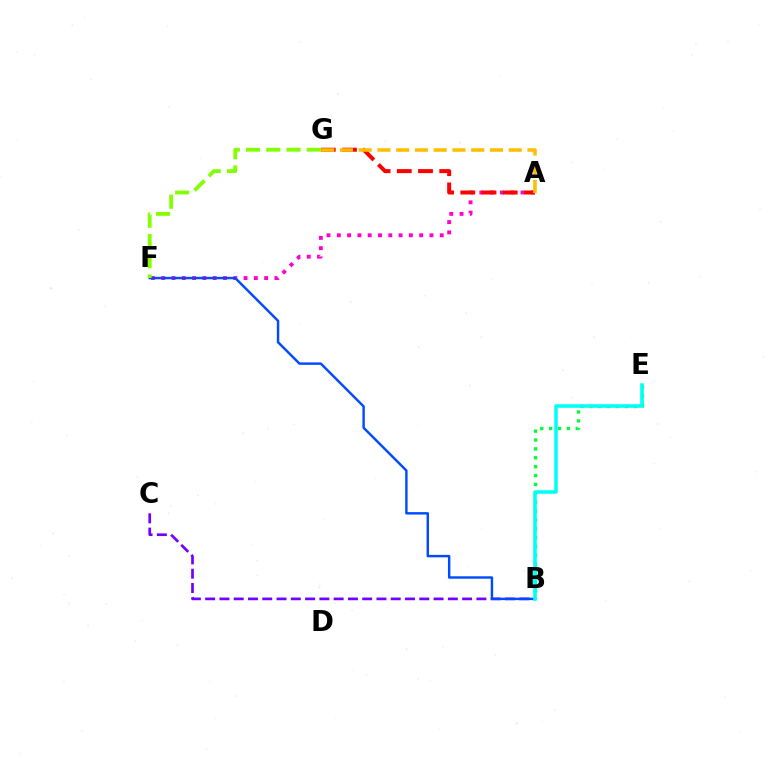{('A', 'F'): [{'color': '#ff00cf', 'line_style': 'dotted', 'thickness': 2.8}], ('B', 'E'): [{'color': '#00ff39', 'line_style': 'dotted', 'thickness': 2.41}, {'color': '#00fff6', 'line_style': 'solid', 'thickness': 2.55}], ('B', 'C'): [{'color': '#7200ff', 'line_style': 'dashed', 'thickness': 1.94}], ('A', 'G'): [{'color': '#ff0000', 'line_style': 'dashed', 'thickness': 2.88}, {'color': '#ffbd00', 'line_style': 'dashed', 'thickness': 2.55}], ('B', 'F'): [{'color': '#004bff', 'line_style': 'solid', 'thickness': 1.75}], ('F', 'G'): [{'color': '#84ff00', 'line_style': 'dashed', 'thickness': 2.75}]}